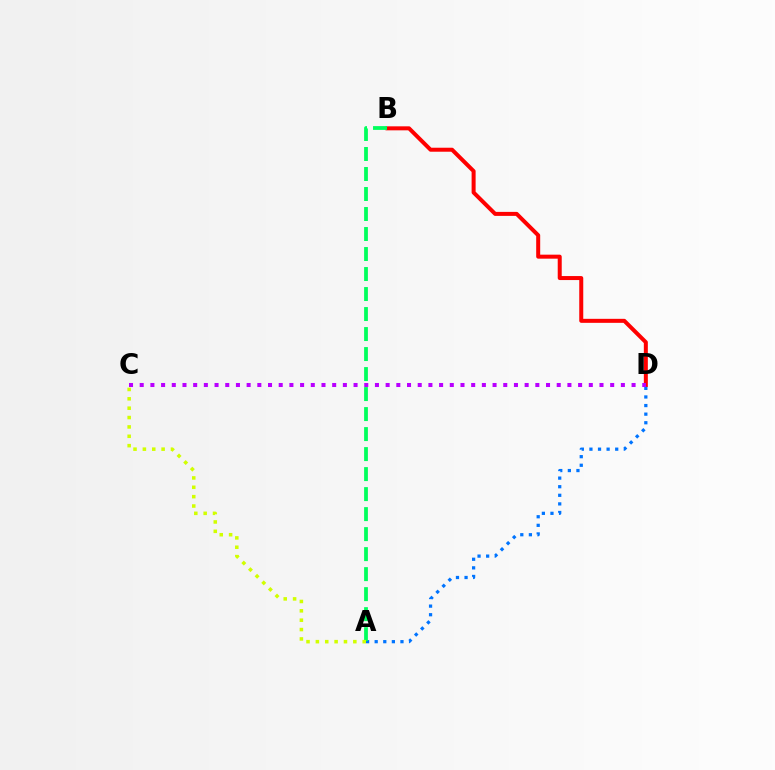{('B', 'D'): [{'color': '#ff0000', 'line_style': 'solid', 'thickness': 2.88}], ('A', 'D'): [{'color': '#0074ff', 'line_style': 'dotted', 'thickness': 2.33}], ('C', 'D'): [{'color': '#b900ff', 'line_style': 'dotted', 'thickness': 2.91}], ('A', 'B'): [{'color': '#00ff5c', 'line_style': 'dashed', 'thickness': 2.72}], ('A', 'C'): [{'color': '#d1ff00', 'line_style': 'dotted', 'thickness': 2.54}]}